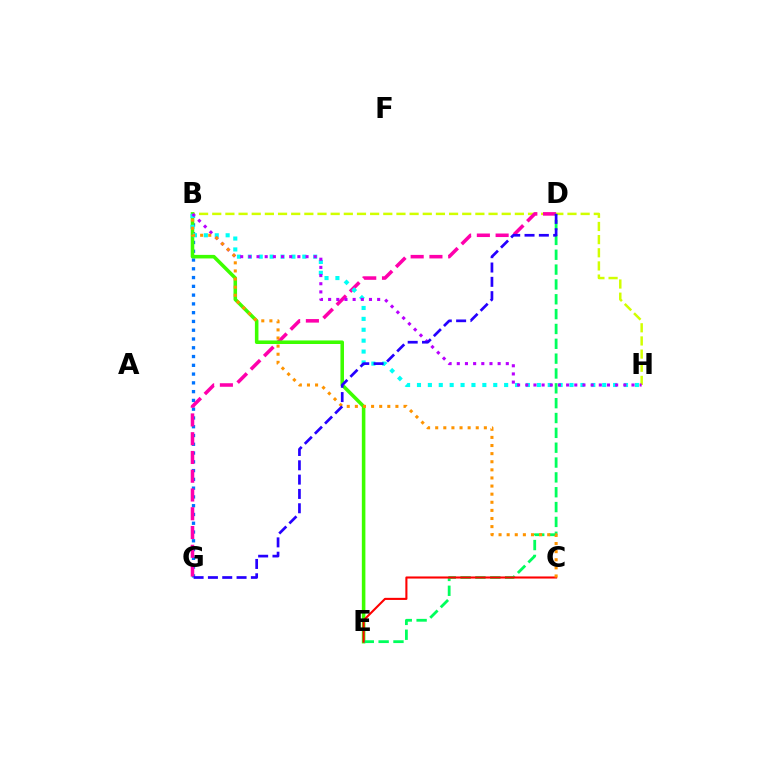{('B', 'G'): [{'color': '#0074ff', 'line_style': 'dotted', 'thickness': 2.38}], ('B', 'H'): [{'color': '#d1ff00', 'line_style': 'dashed', 'thickness': 1.79}, {'color': '#00fff6', 'line_style': 'dotted', 'thickness': 2.96}, {'color': '#b900ff', 'line_style': 'dotted', 'thickness': 2.22}], ('D', 'G'): [{'color': '#ff00ac', 'line_style': 'dashed', 'thickness': 2.55}, {'color': '#2500ff', 'line_style': 'dashed', 'thickness': 1.95}], ('B', 'E'): [{'color': '#3dff00', 'line_style': 'solid', 'thickness': 2.56}], ('D', 'E'): [{'color': '#00ff5c', 'line_style': 'dashed', 'thickness': 2.02}], ('C', 'E'): [{'color': '#ff0000', 'line_style': 'solid', 'thickness': 1.51}], ('B', 'C'): [{'color': '#ff9400', 'line_style': 'dotted', 'thickness': 2.2}]}